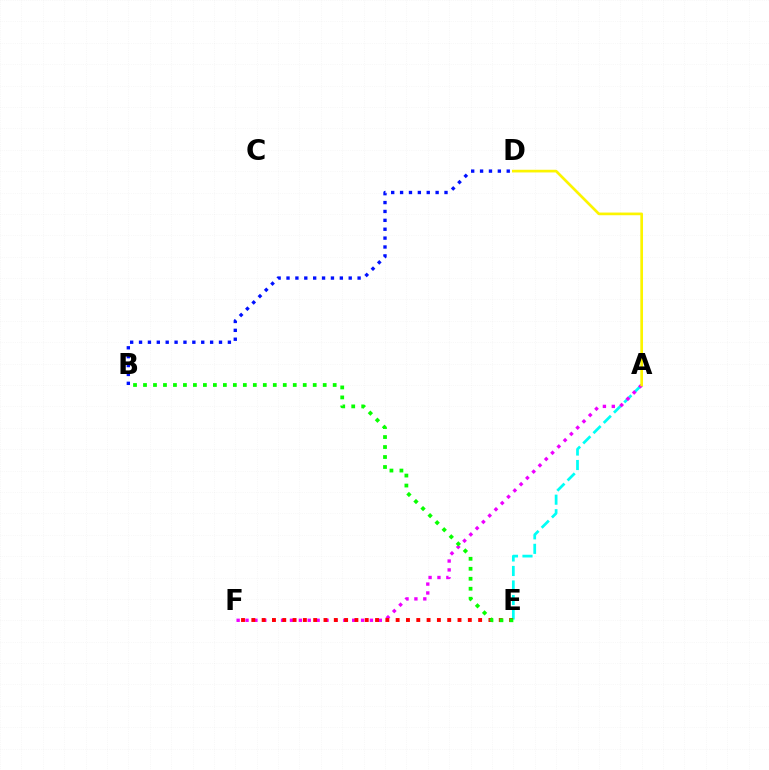{('A', 'E'): [{'color': '#00fff6', 'line_style': 'dashed', 'thickness': 1.97}], ('A', 'F'): [{'color': '#ee00ff', 'line_style': 'dotted', 'thickness': 2.41}], ('A', 'D'): [{'color': '#fcf500', 'line_style': 'solid', 'thickness': 1.93}], ('E', 'F'): [{'color': '#ff0000', 'line_style': 'dotted', 'thickness': 2.8}], ('B', 'D'): [{'color': '#0010ff', 'line_style': 'dotted', 'thickness': 2.41}], ('B', 'E'): [{'color': '#08ff00', 'line_style': 'dotted', 'thickness': 2.71}]}